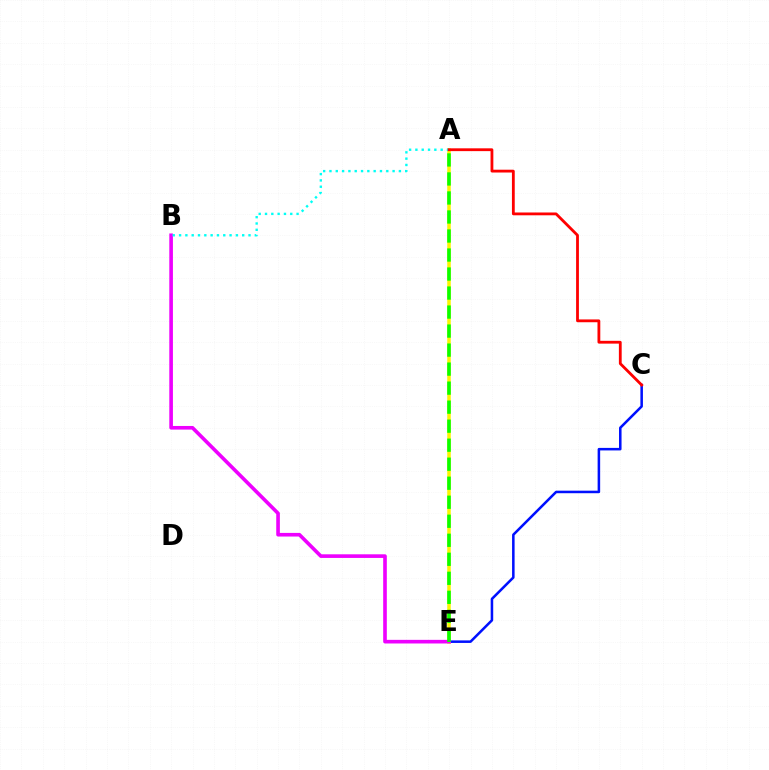{('A', 'E'): [{'color': '#fcf500', 'line_style': 'solid', 'thickness': 2.53}, {'color': '#08ff00', 'line_style': 'dashed', 'thickness': 2.58}], ('C', 'E'): [{'color': '#0010ff', 'line_style': 'solid', 'thickness': 1.83}], ('B', 'E'): [{'color': '#ee00ff', 'line_style': 'solid', 'thickness': 2.61}], ('A', 'B'): [{'color': '#00fff6', 'line_style': 'dotted', 'thickness': 1.72}], ('A', 'C'): [{'color': '#ff0000', 'line_style': 'solid', 'thickness': 2.02}]}